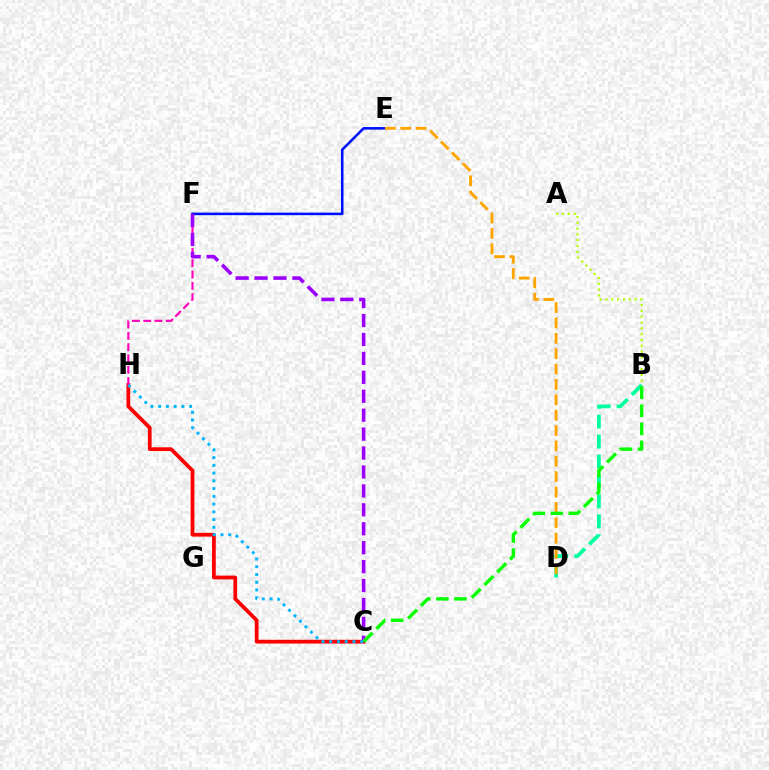{('C', 'H'): [{'color': '#ff0000', 'line_style': 'solid', 'thickness': 2.71}, {'color': '#00b5ff', 'line_style': 'dotted', 'thickness': 2.1}], ('F', 'H'): [{'color': '#ff00bd', 'line_style': 'dashed', 'thickness': 1.53}], ('E', 'F'): [{'color': '#0010ff', 'line_style': 'solid', 'thickness': 1.86}], ('C', 'F'): [{'color': '#9b00ff', 'line_style': 'dashed', 'thickness': 2.57}], ('B', 'D'): [{'color': '#00ff9d', 'line_style': 'dashed', 'thickness': 2.71}], ('D', 'E'): [{'color': '#ffa500', 'line_style': 'dashed', 'thickness': 2.09}], ('A', 'B'): [{'color': '#b3ff00', 'line_style': 'dotted', 'thickness': 1.58}], ('B', 'C'): [{'color': '#08ff00', 'line_style': 'dashed', 'thickness': 2.45}]}